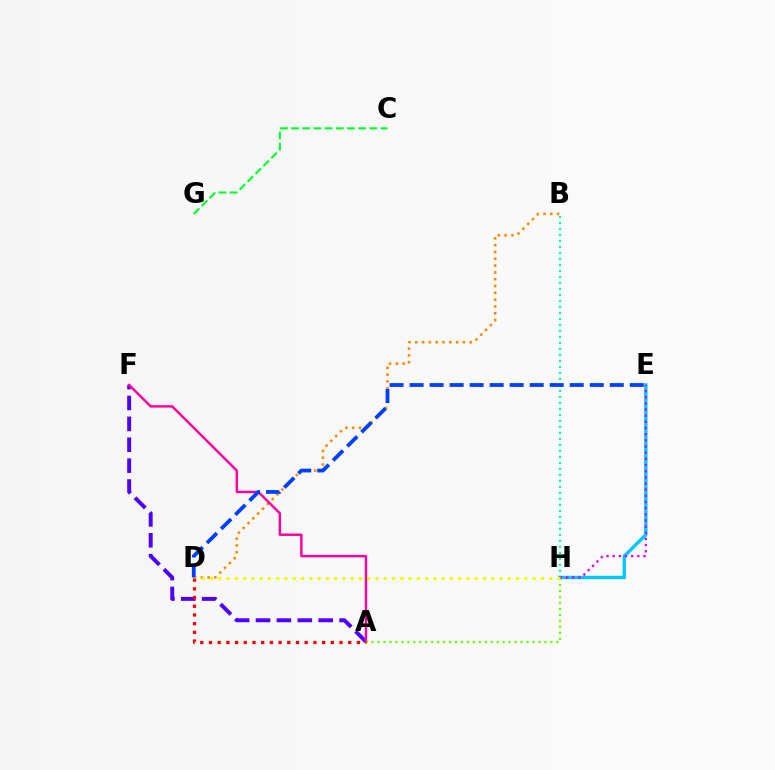{('C', 'G'): [{'color': '#00ff27', 'line_style': 'dashed', 'thickness': 1.52}], ('A', 'F'): [{'color': '#4f00ff', 'line_style': 'dashed', 'thickness': 2.84}, {'color': '#ff00a0', 'line_style': 'solid', 'thickness': 1.75}], ('E', 'H'): [{'color': '#00c7ff', 'line_style': 'solid', 'thickness': 2.47}, {'color': '#d600ff', 'line_style': 'dotted', 'thickness': 1.67}], ('B', 'D'): [{'color': '#ff8800', 'line_style': 'dotted', 'thickness': 1.85}], ('B', 'H'): [{'color': '#00ffaf', 'line_style': 'dotted', 'thickness': 1.63}], ('A', 'H'): [{'color': '#66ff00', 'line_style': 'dotted', 'thickness': 1.62}], ('D', 'H'): [{'color': '#eeff00', 'line_style': 'dotted', 'thickness': 2.25}], ('A', 'D'): [{'color': '#ff0000', 'line_style': 'dotted', 'thickness': 2.36}], ('D', 'E'): [{'color': '#003fff', 'line_style': 'dashed', 'thickness': 2.72}]}